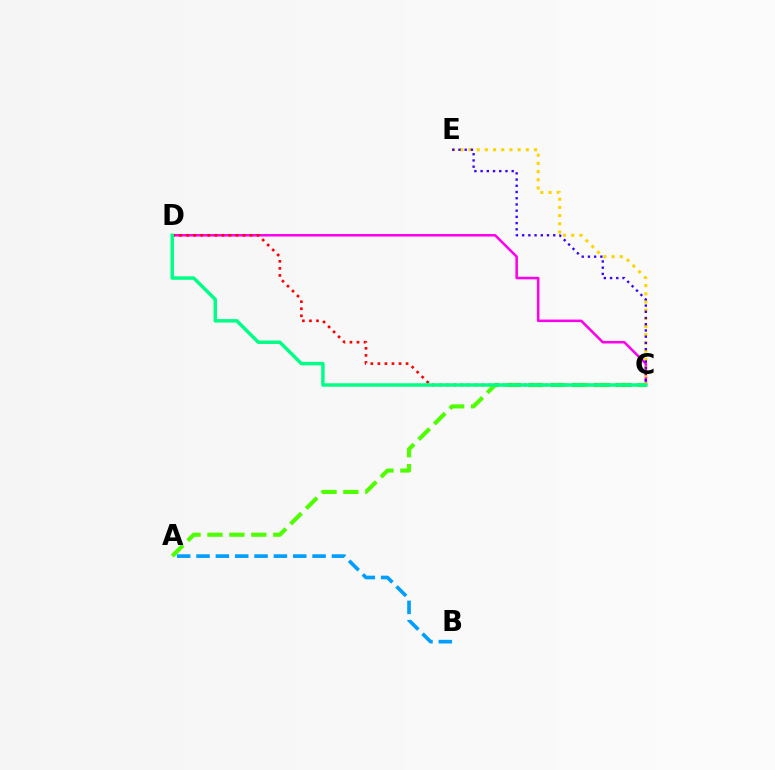{('A', 'C'): [{'color': '#4fff00', 'line_style': 'dashed', 'thickness': 2.98}], ('C', 'D'): [{'color': '#ff00ed', 'line_style': 'solid', 'thickness': 1.83}, {'color': '#ff0000', 'line_style': 'dotted', 'thickness': 1.91}, {'color': '#00ff86', 'line_style': 'solid', 'thickness': 2.5}], ('A', 'B'): [{'color': '#009eff', 'line_style': 'dashed', 'thickness': 2.63}], ('C', 'E'): [{'color': '#ffd500', 'line_style': 'dotted', 'thickness': 2.22}, {'color': '#3700ff', 'line_style': 'dotted', 'thickness': 1.69}]}